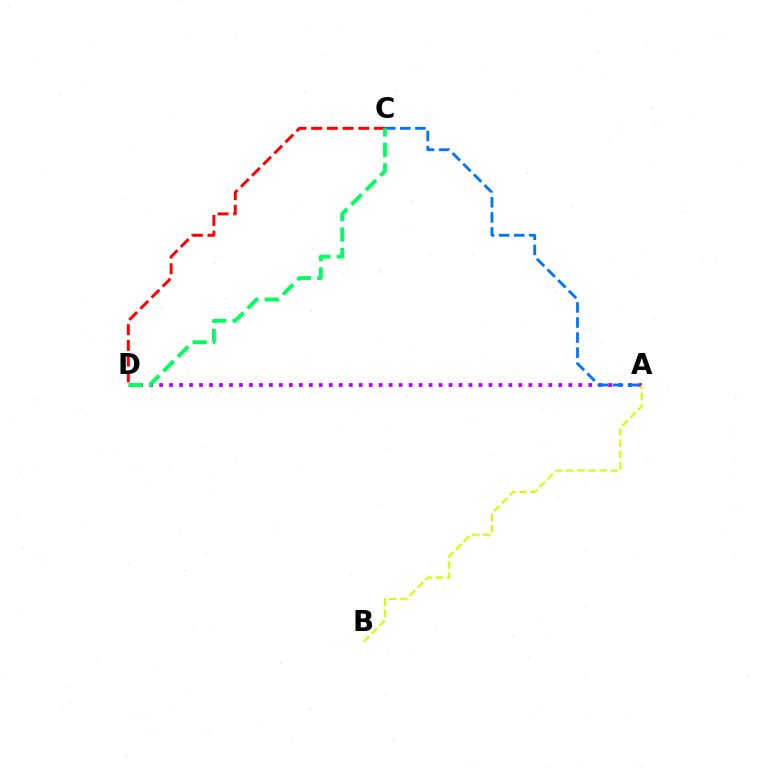{('A', 'D'): [{'color': '#b900ff', 'line_style': 'dotted', 'thickness': 2.71}], ('A', 'C'): [{'color': '#0074ff', 'line_style': 'dashed', 'thickness': 2.05}], ('C', 'D'): [{'color': '#ff0000', 'line_style': 'dashed', 'thickness': 2.14}, {'color': '#00ff5c', 'line_style': 'dashed', 'thickness': 2.78}], ('A', 'B'): [{'color': '#d1ff00', 'line_style': 'dashed', 'thickness': 1.51}]}